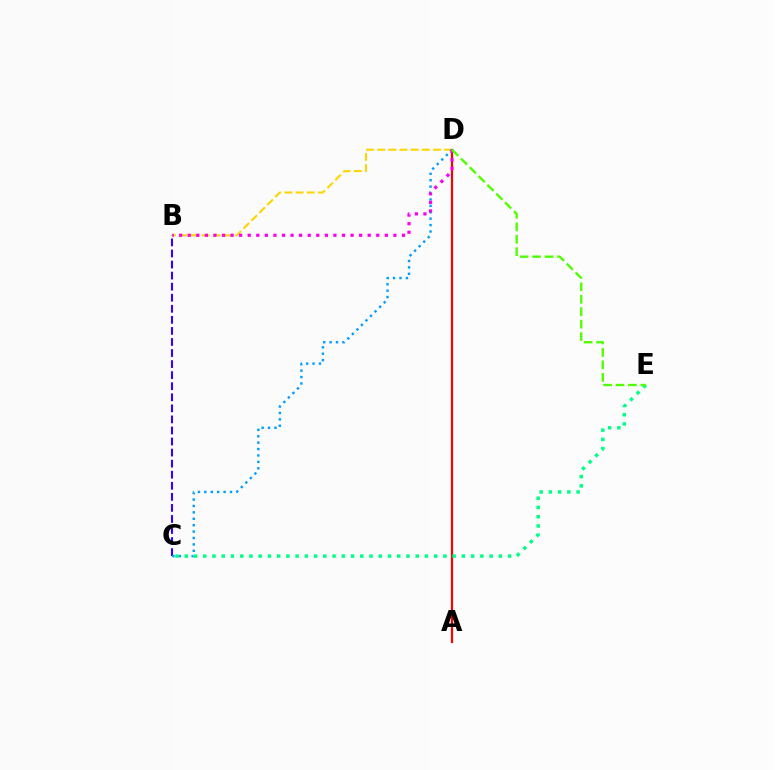{('A', 'D'): [{'color': '#ff0000', 'line_style': 'solid', 'thickness': 1.57}], ('B', 'C'): [{'color': '#3700ff', 'line_style': 'dashed', 'thickness': 1.5}], ('B', 'D'): [{'color': '#ffd500', 'line_style': 'dashed', 'thickness': 1.52}, {'color': '#ff00ed', 'line_style': 'dotted', 'thickness': 2.33}], ('C', 'D'): [{'color': '#009eff', 'line_style': 'dotted', 'thickness': 1.74}], ('C', 'E'): [{'color': '#00ff86', 'line_style': 'dotted', 'thickness': 2.51}], ('D', 'E'): [{'color': '#4fff00', 'line_style': 'dashed', 'thickness': 1.69}]}